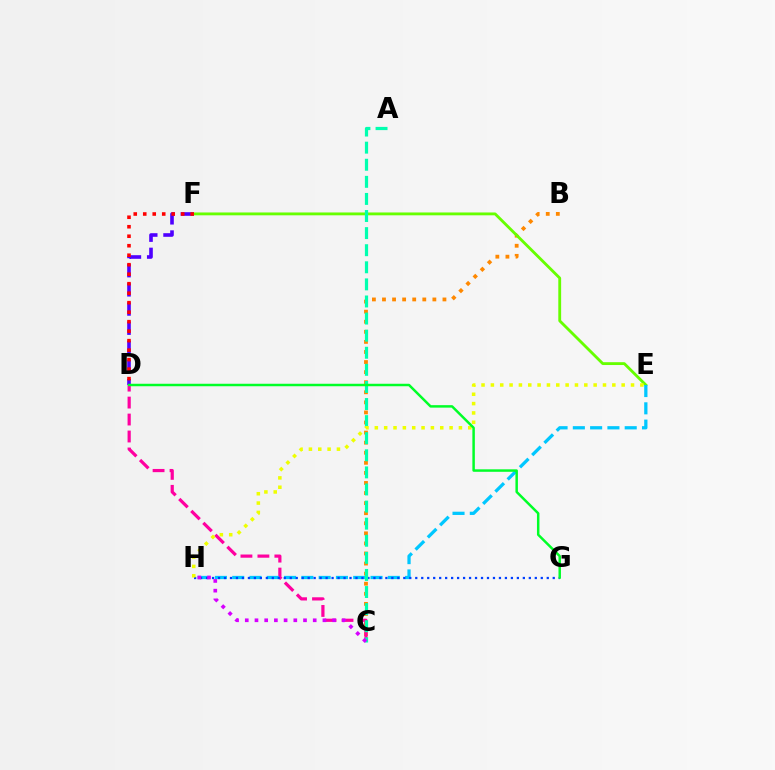{('D', 'F'): [{'color': '#4f00ff', 'line_style': 'dashed', 'thickness': 2.6}, {'color': '#ff0000', 'line_style': 'dotted', 'thickness': 2.58}], ('B', 'C'): [{'color': '#ff8800', 'line_style': 'dotted', 'thickness': 2.74}], ('E', 'F'): [{'color': '#66ff00', 'line_style': 'solid', 'thickness': 2.04}], ('C', 'D'): [{'color': '#ff00a0', 'line_style': 'dashed', 'thickness': 2.3}], ('E', 'H'): [{'color': '#00c7ff', 'line_style': 'dashed', 'thickness': 2.35}, {'color': '#eeff00', 'line_style': 'dotted', 'thickness': 2.54}], ('G', 'H'): [{'color': '#003fff', 'line_style': 'dotted', 'thickness': 1.62}], ('A', 'C'): [{'color': '#00ffaf', 'line_style': 'dashed', 'thickness': 2.32}], ('D', 'G'): [{'color': '#00ff27', 'line_style': 'solid', 'thickness': 1.78}], ('C', 'H'): [{'color': '#d600ff', 'line_style': 'dotted', 'thickness': 2.64}]}